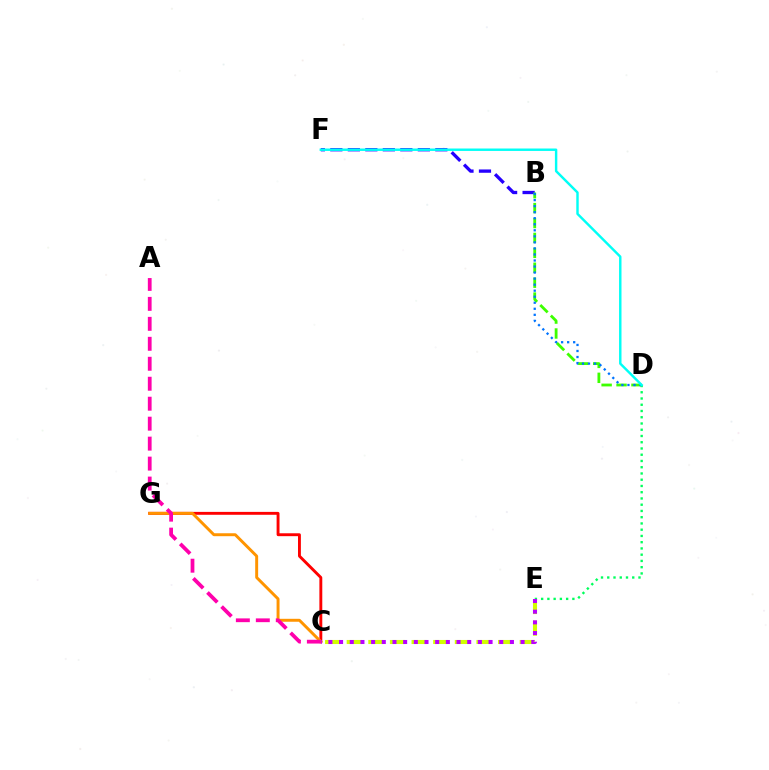{('C', 'G'): [{'color': '#ff0000', 'line_style': 'solid', 'thickness': 2.08}, {'color': '#ff9400', 'line_style': 'solid', 'thickness': 2.12}], ('B', 'F'): [{'color': '#2500ff', 'line_style': 'dashed', 'thickness': 2.38}], ('D', 'E'): [{'color': '#00ff5c', 'line_style': 'dotted', 'thickness': 1.7}], ('C', 'E'): [{'color': '#d1ff00', 'line_style': 'dashed', 'thickness': 2.94}, {'color': '#b900ff', 'line_style': 'dotted', 'thickness': 2.9}], ('B', 'D'): [{'color': '#3dff00', 'line_style': 'dashed', 'thickness': 2.03}, {'color': '#0074ff', 'line_style': 'dotted', 'thickness': 1.64}], ('D', 'F'): [{'color': '#00fff6', 'line_style': 'solid', 'thickness': 1.75}], ('A', 'C'): [{'color': '#ff00ac', 'line_style': 'dashed', 'thickness': 2.71}]}